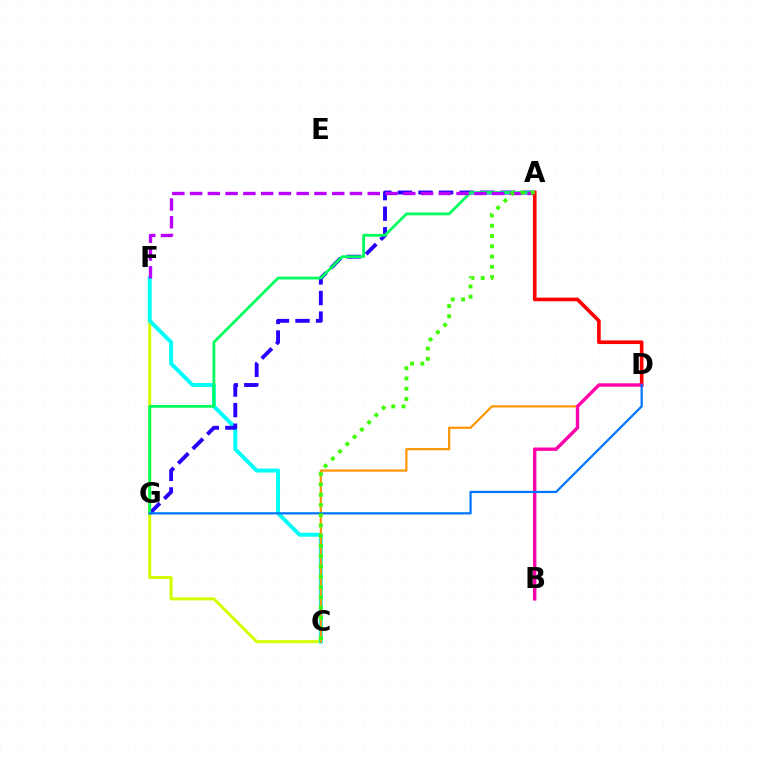{('C', 'F'): [{'color': '#d1ff00', 'line_style': 'solid', 'thickness': 2.16}, {'color': '#00fff6', 'line_style': 'solid', 'thickness': 2.84}], ('C', 'D'): [{'color': '#ff9400', 'line_style': 'solid', 'thickness': 1.58}], ('A', 'G'): [{'color': '#2500ff', 'line_style': 'dashed', 'thickness': 2.79}, {'color': '#00ff5c', 'line_style': 'solid', 'thickness': 1.99}], ('A', 'F'): [{'color': '#b900ff', 'line_style': 'dashed', 'thickness': 2.41}], ('A', 'D'): [{'color': '#ff0000', 'line_style': 'solid', 'thickness': 2.63}], ('B', 'D'): [{'color': '#ff00ac', 'line_style': 'solid', 'thickness': 2.42}], ('D', 'G'): [{'color': '#0074ff', 'line_style': 'solid', 'thickness': 1.6}], ('A', 'C'): [{'color': '#3dff00', 'line_style': 'dotted', 'thickness': 2.79}]}